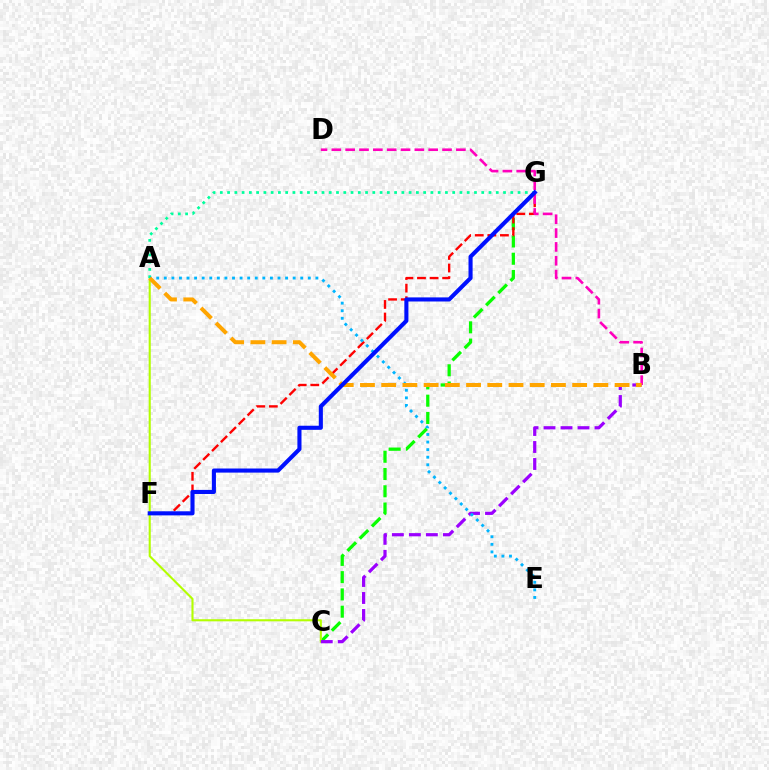{('C', 'G'): [{'color': '#08ff00', 'line_style': 'dashed', 'thickness': 2.35}], ('A', 'C'): [{'color': '#b3ff00', 'line_style': 'solid', 'thickness': 1.51}], ('A', 'G'): [{'color': '#00ff9d', 'line_style': 'dotted', 'thickness': 1.97}], ('B', 'C'): [{'color': '#9b00ff', 'line_style': 'dashed', 'thickness': 2.31}], ('F', 'G'): [{'color': '#ff0000', 'line_style': 'dashed', 'thickness': 1.71}, {'color': '#0010ff', 'line_style': 'solid', 'thickness': 2.95}], ('B', 'D'): [{'color': '#ff00bd', 'line_style': 'dashed', 'thickness': 1.88}], ('A', 'E'): [{'color': '#00b5ff', 'line_style': 'dotted', 'thickness': 2.06}], ('A', 'B'): [{'color': '#ffa500', 'line_style': 'dashed', 'thickness': 2.88}]}